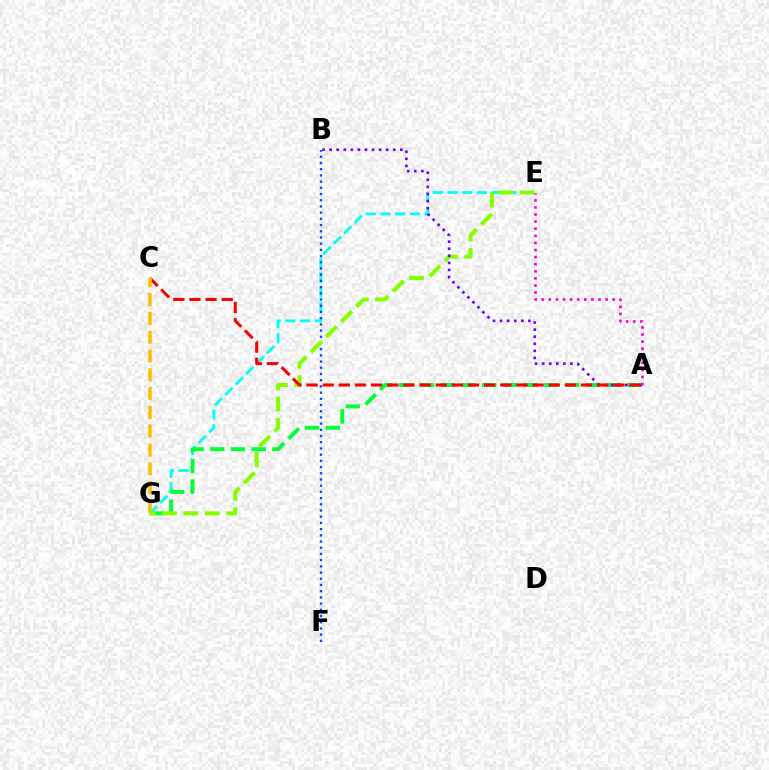{('E', 'G'): [{'color': '#00fff6', 'line_style': 'dashed', 'thickness': 2.0}, {'color': '#84ff00', 'line_style': 'dashed', 'thickness': 2.91}], ('B', 'F'): [{'color': '#004bff', 'line_style': 'dotted', 'thickness': 1.69}], ('A', 'G'): [{'color': '#00ff39', 'line_style': 'dashed', 'thickness': 2.82}], ('A', 'B'): [{'color': '#7200ff', 'line_style': 'dotted', 'thickness': 1.92}], ('A', 'C'): [{'color': '#ff0000', 'line_style': 'dashed', 'thickness': 2.19}], ('C', 'G'): [{'color': '#ffbd00', 'line_style': 'dashed', 'thickness': 2.55}], ('A', 'E'): [{'color': '#ff00cf', 'line_style': 'dotted', 'thickness': 1.93}]}